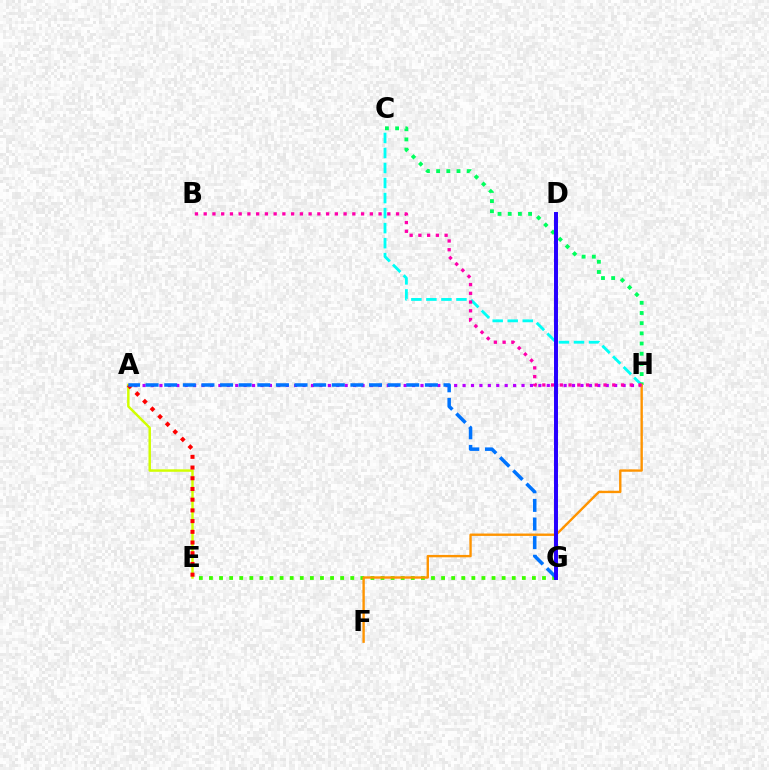{('A', 'H'): [{'color': '#b900ff', 'line_style': 'dotted', 'thickness': 2.29}], ('A', 'E'): [{'color': '#d1ff00', 'line_style': 'solid', 'thickness': 1.77}, {'color': '#ff0000', 'line_style': 'dotted', 'thickness': 2.91}], ('C', 'H'): [{'color': '#00fff6', 'line_style': 'dashed', 'thickness': 2.04}, {'color': '#00ff5c', 'line_style': 'dotted', 'thickness': 2.77}], ('E', 'G'): [{'color': '#3dff00', 'line_style': 'dotted', 'thickness': 2.74}], ('F', 'H'): [{'color': '#ff9400', 'line_style': 'solid', 'thickness': 1.71}], ('B', 'H'): [{'color': '#ff00ac', 'line_style': 'dotted', 'thickness': 2.38}], ('A', 'G'): [{'color': '#0074ff', 'line_style': 'dashed', 'thickness': 2.53}], ('D', 'G'): [{'color': '#2500ff', 'line_style': 'solid', 'thickness': 2.86}]}